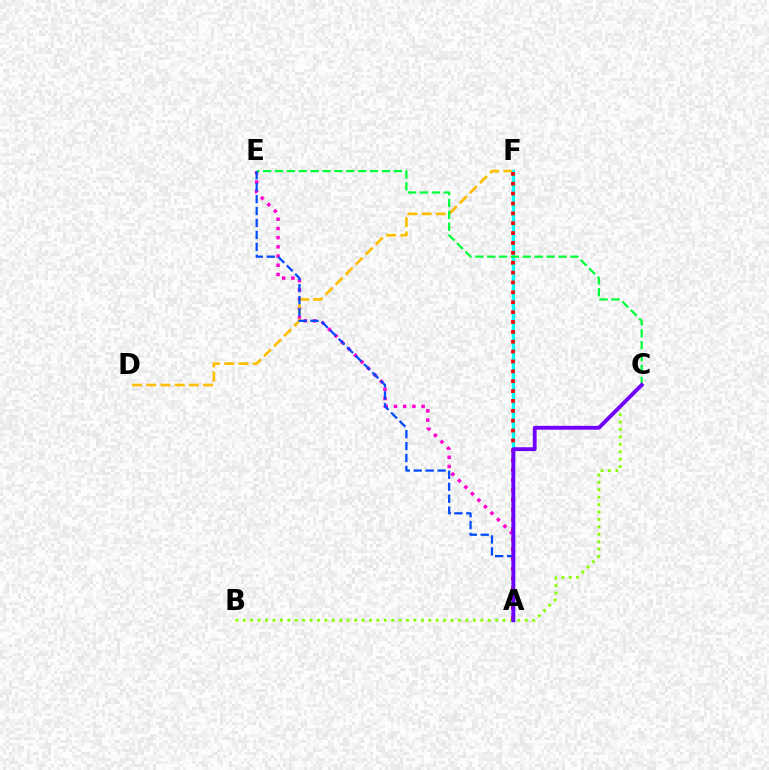{('A', 'E'): [{'color': '#ff00cf', 'line_style': 'dotted', 'thickness': 2.5}, {'color': '#004bff', 'line_style': 'dashed', 'thickness': 1.62}], ('D', 'F'): [{'color': '#ffbd00', 'line_style': 'dashed', 'thickness': 1.93}], ('B', 'C'): [{'color': '#84ff00', 'line_style': 'dotted', 'thickness': 2.02}], ('A', 'F'): [{'color': '#00fff6', 'line_style': 'solid', 'thickness': 2.42}, {'color': '#ff0000', 'line_style': 'dotted', 'thickness': 2.68}], ('C', 'E'): [{'color': '#00ff39', 'line_style': 'dashed', 'thickness': 1.61}], ('A', 'C'): [{'color': '#7200ff', 'line_style': 'solid', 'thickness': 2.77}]}